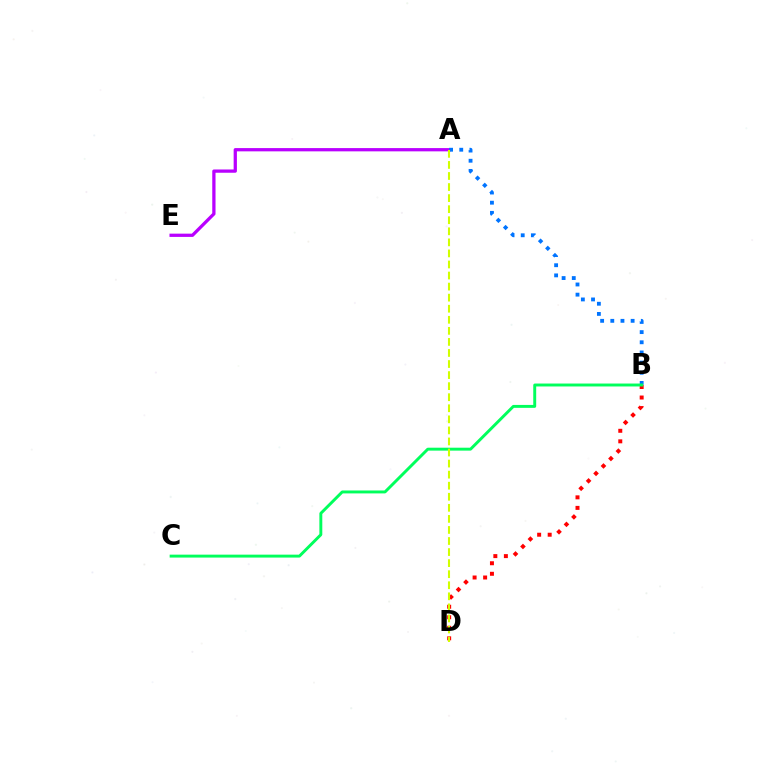{('B', 'D'): [{'color': '#ff0000', 'line_style': 'dotted', 'thickness': 2.86}], ('A', 'E'): [{'color': '#b900ff', 'line_style': 'solid', 'thickness': 2.35}], ('A', 'B'): [{'color': '#0074ff', 'line_style': 'dotted', 'thickness': 2.76}], ('B', 'C'): [{'color': '#00ff5c', 'line_style': 'solid', 'thickness': 2.11}], ('A', 'D'): [{'color': '#d1ff00', 'line_style': 'dashed', 'thickness': 1.5}]}